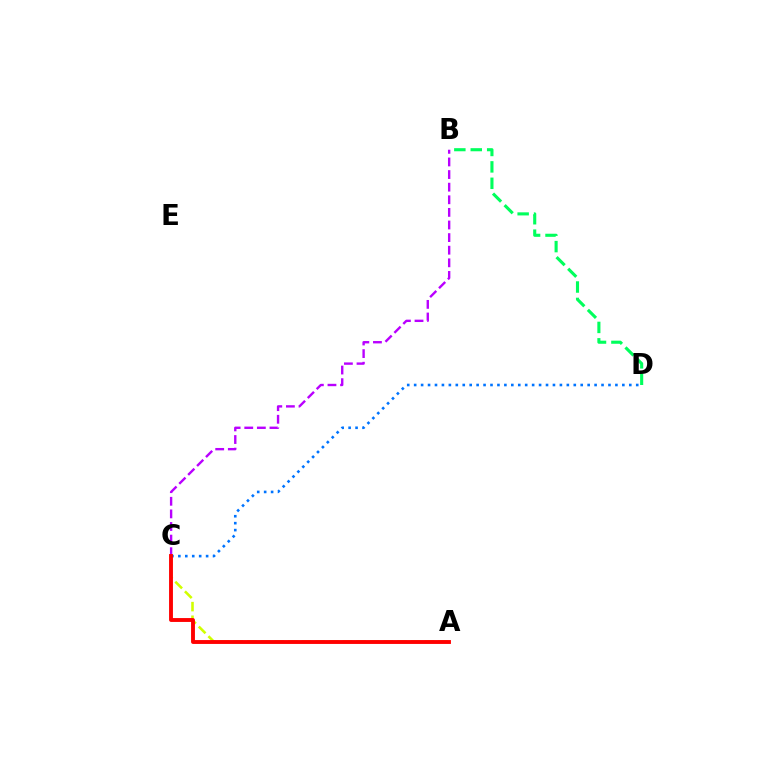{('A', 'C'): [{'color': '#d1ff00', 'line_style': 'dashed', 'thickness': 1.85}, {'color': '#ff0000', 'line_style': 'solid', 'thickness': 2.79}], ('B', 'C'): [{'color': '#b900ff', 'line_style': 'dashed', 'thickness': 1.71}], ('C', 'D'): [{'color': '#0074ff', 'line_style': 'dotted', 'thickness': 1.89}], ('B', 'D'): [{'color': '#00ff5c', 'line_style': 'dashed', 'thickness': 2.23}]}